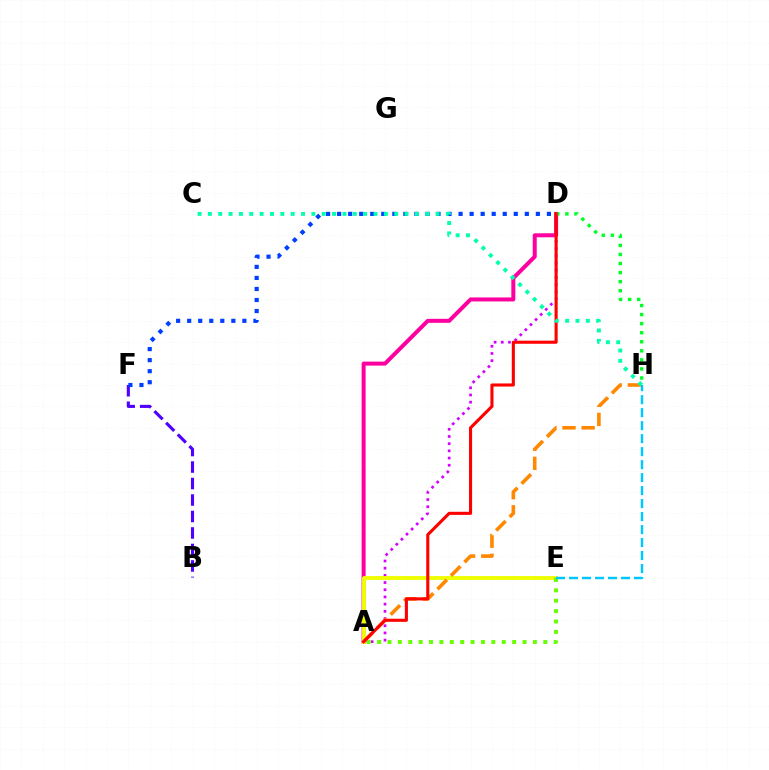{('A', 'D'): [{'color': '#ff00a0', 'line_style': 'solid', 'thickness': 2.88}, {'color': '#d600ff', 'line_style': 'dotted', 'thickness': 1.95}, {'color': '#ff0000', 'line_style': 'solid', 'thickness': 2.23}], ('A', 'E'): [{'color': '#eeff00', 'line_style': 'solid', 'thickness': 2.79}, {'color': '#66ff00', 'line_style': 'dotted', 'thickness': 2.82}], ('B', 'F'): [{'color': '#4f00ff', 'line_style': 'dashed', 'thickness': 2.24}], ('D', 'F'): [{'color': '#003fff', 'line_style': 'dotted', 'thickness': 3.0}], ('E', 'H'): [{'color': '#00c7ff', 'line_style': 'dashed', 'thickness': 1.76}], ('A', 'H'): [{'color': '#ff8800', 'line_style': 'dashed', 'thickness': 2.6}], ('D', 'H'): [{'color': '#00ff27', 'line_style': 'dotted', 'thickness': 2.46}], ('C', 'H'): [{'color': '#00ffaf', 'line_style': 'dotted', 'thickness': 2.81}]}